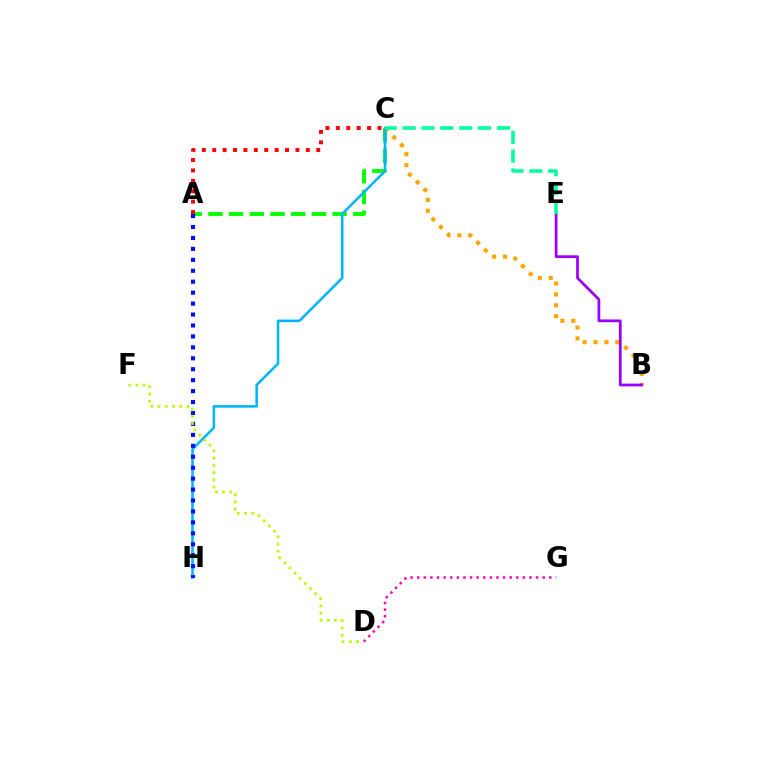{('A', 'C'): [{'color': '#08ff00', 'line_style': 'dashed', 'thickness': 2.81}, {'color': '#ff0000', 'line_style': 'dotted', 'thickness': 2.83}], ('B', 'C'): [{'color': '#ffa500', 'line_style': 'dotted', 'thickness': 2.96}], ('C', 'H'): [{'color': '#00b5ff', 'line_style': 'solid', 'thickness': 1.84}], ('A', 'H'): [{'color': '#0010ff', 'line_style': 'dotted', 'thickness': 2.97}], ('B', 'E'): [{'color': '#9b00ff', 'line_style': 'solid', 'thickness': 1.98}], ('D', 'G'): [{'color': '#ff00bd', 'line_style': 'dotted', 'thickness': 1.79}], ('D', 'F'): [{'color': '#b3ff00', 'line_style': 'dotted', 'thickness': 1.97}], ('C', 'E'): [{'color': '#00ff9d', 'line_style': 'dashed', 'thickness': 2.56}]}